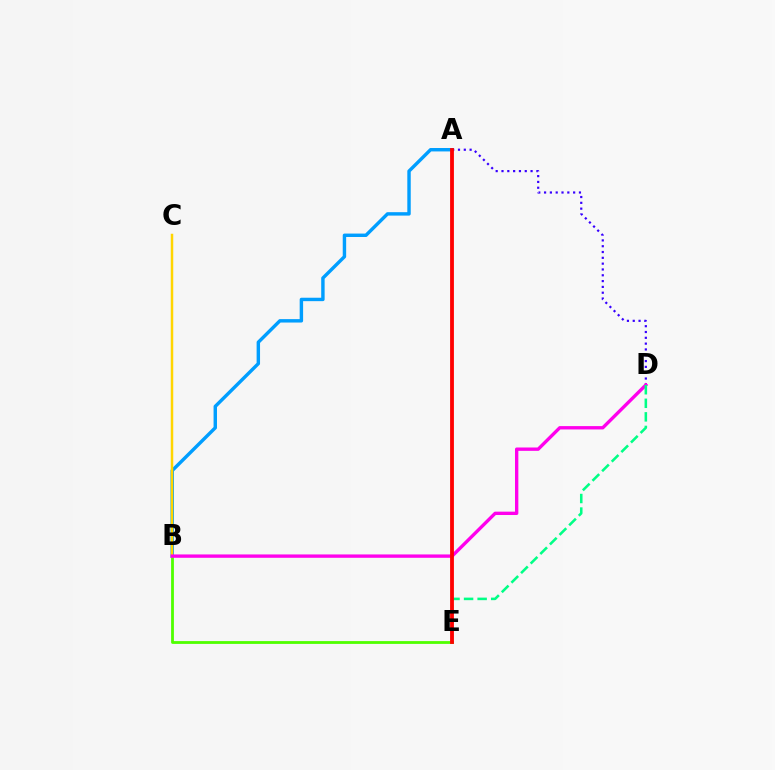{('A', 'B'): [{'color': '#009eff', 'line_style': 'solid', 'thickness': 2.46}], ('B', 'E'): [{'color': '#4fff00', 'line_style': 'solid', 'thickness': 2.01}], ('B', 'C'): [{'color': '#ffd500', 'line_style': 'solid', 'thickness': 1.79}], ('A', 'D'): [{'color': '#3700ff', 'line_style': 'dotted', 'thickness': 1.58}], ('B', 'D'): [{'color': '#ff00ed', 'line_style': 'solid', 'thickness': 2.41}], ('D', 'E'): [{'color': '#00ff86', 'line_style': 'dashed', 'thickness': 1.84}], ('A', 'E'): [{'color': '#ff0000', 'line_style': 'solid', 'thickness': 2.75}]}